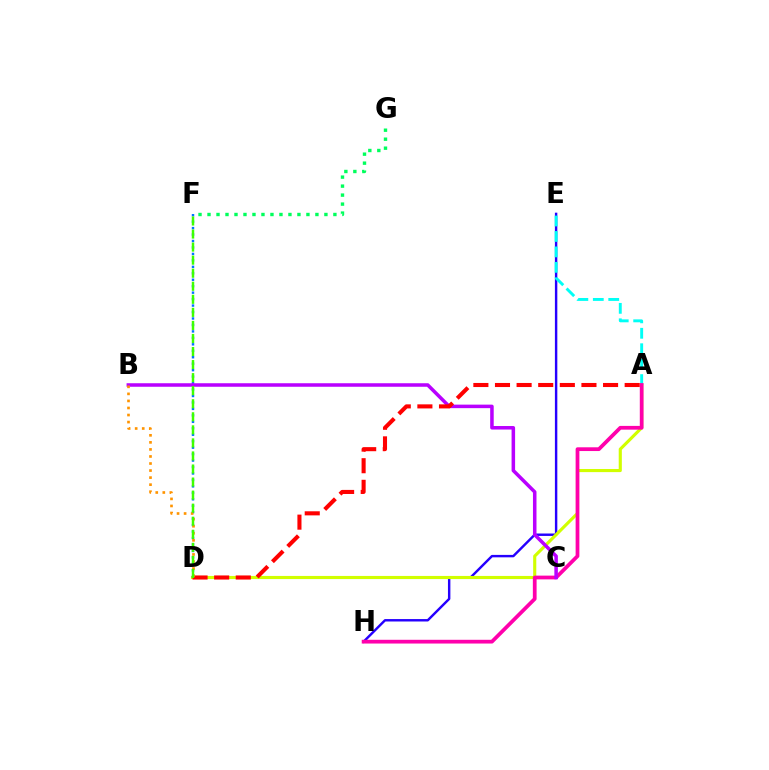{('E', 'H'): [{'color': '#2500ff', 'line_style': 'solid', 'thickness': 1.75}], ('A', 'D'): [{'color': '#d1ff00', 'line_style': 'solid', 'thickness': 2.25}, {'color': '#ff0000', 'line_style': 'dashed', 'thickness': 2.94}], ('D', 'F'): [{'color': '#0074ff', 'line_style': 'dotted', 'thickness': 1.75}, {'color': '#3dff00', 'line_style': 'dashed', 'thickness': 1.77}], ('A', 'E'): [{'color': '#00fff6', 'line_style': 'dashed', 'thickness': 2.1}], ('A', 'H'): [{'color': '#ff00ac', 'line_style': 'solid', 'thickness': 2.7}], ('B', 'C'): [{'color': '#b900ff', 'line_style': 'solid', 'thickness': 2.54}], ('F', 'G'): [{'color': '#00ff5c', 'line_style': 'dotted', 'thickness': 2.44}], ('B', 'D'): [{'color': '#ff9400', 'line_style': 'dotted', 'thickness': 1.92}]}